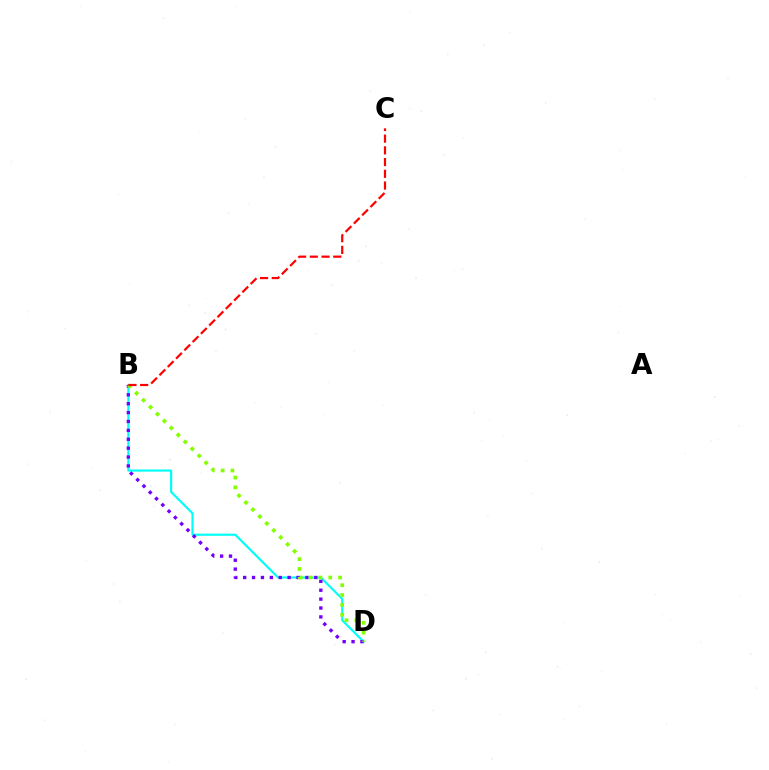{('B', 'D'): [{'color': '#00fff6', 'line_style': 'solid', 'thickness': 1.56}, {'color': '#7200ff', 'line_style': 'dotted', 'thickness': 2.42}, {'color': '#84ff00', 'line_style': 'dotted', 'thickness': 2.67}], ('B', 'C'): [{'color': '#ff0000', 'line_style': 'dashed', 'thickness': 1.59}]}